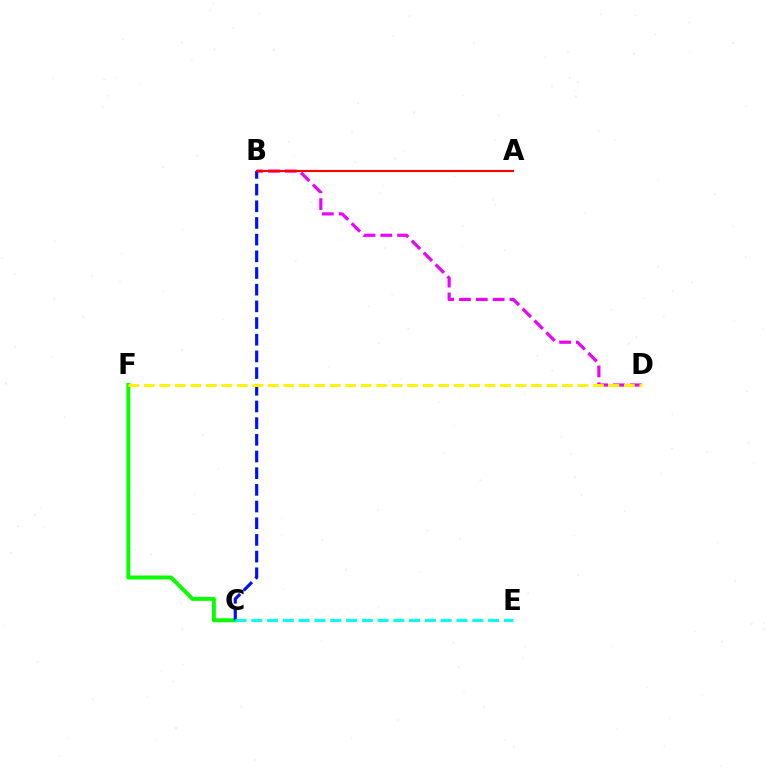{('B', 'D'): [{'color': '#ee00ff', 'line_style': 'dashed', 'thickness': 2.29}], ('C', 'F'): [{'color': '#08ff00', 'line_style': 'solid', 'thickness': 2.83}], ('B', 'C'): [{'color': '#0010ff', 'line_style': 'dashed', 'thickness': 2.27}], ('C', 'E'): [{'color': '#00fff6', 'line_style': 'dashed', 'thickness': 2.14}], ('A', 'B'): [{'color': '#ff0000', 'line_style': 'solid', 'thickness': 1.55}], ('D', 'F'): [{'color': '#fcf500', 'line_style': 'dashed', 'thickness': 2.1}]}